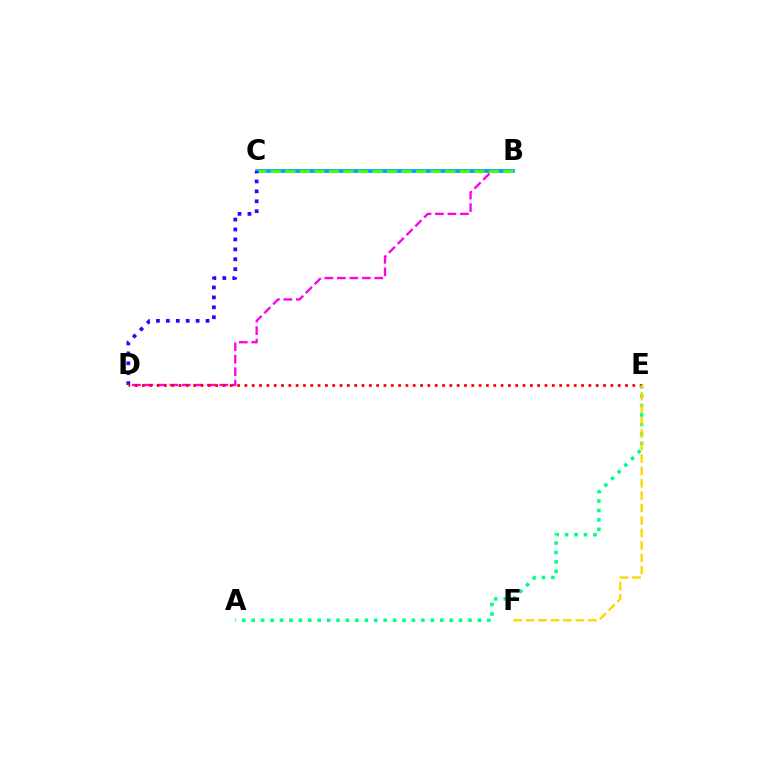{('B', 'D'): [{'color': '#ff00ed', 'line_style': 'dashed', 'thickness': 1.69}], ('A', 'E'): [{'color': '#00ff86', 'line_style': 'dotted', 'thickness': 2.56}], ('B', 'C'): [{'color': '#009eff', 'line_style': 'solid', 'thickness': 2.67}, {'color': '#4fff00', 'line_style': 'dashed', 'thickness': 1.98}], ('C', 'D'): [{'color': '#3700ff', 'line_style': 'dotted', 'thickness': 2.7}], ('D', 'E'): [{'color': '#ff0000', 'line_style': 'dotted', 'thickness': 1.99}], ('E', 'F'): [{'color': '#ffd500', 'line_style': 'dashed', 'thickness': 1.69}]}